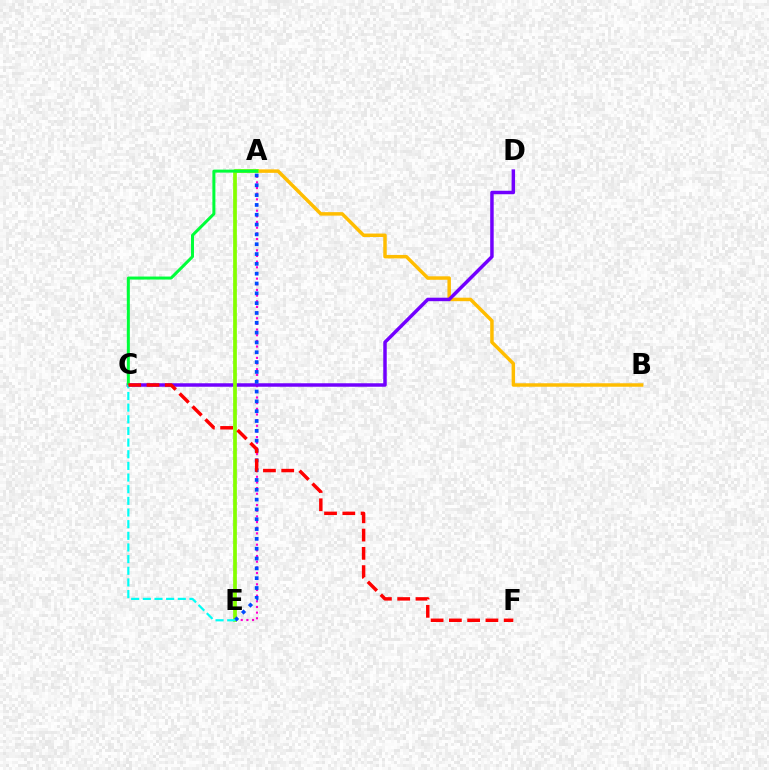{('A', 'E'): [{'color': '#ff00cf', 'line_style': 'dotted', 'thickness': 1.54}, {'color': '#84ff00', 'line_style': 'solid', 'thickness': 2.68}, {'color': '#004bff', 'line_style': 'dotted', 'thickness': 2.67}], ('A', 'B'): [{'color': '#ffbd00', 'line_style': 'solid', 'thickness': 2.5}], ('C', 'D'): [{'color': '#7200ff', 'line_style': 'solid', 'thickness': 2.5}], ('A', 'C'): [{'color': '#00ff39', 'line_style': 'solid', 'thickness': 2.16}], ('C', 'E'): [{'color': '#00fff6', 'line_style': 'dashed', 'thickness': 1.58}], ('C', 'F'): [{'color': '#ff0000', 'line_style': 'dashed', 'thickness': 2.48}]}